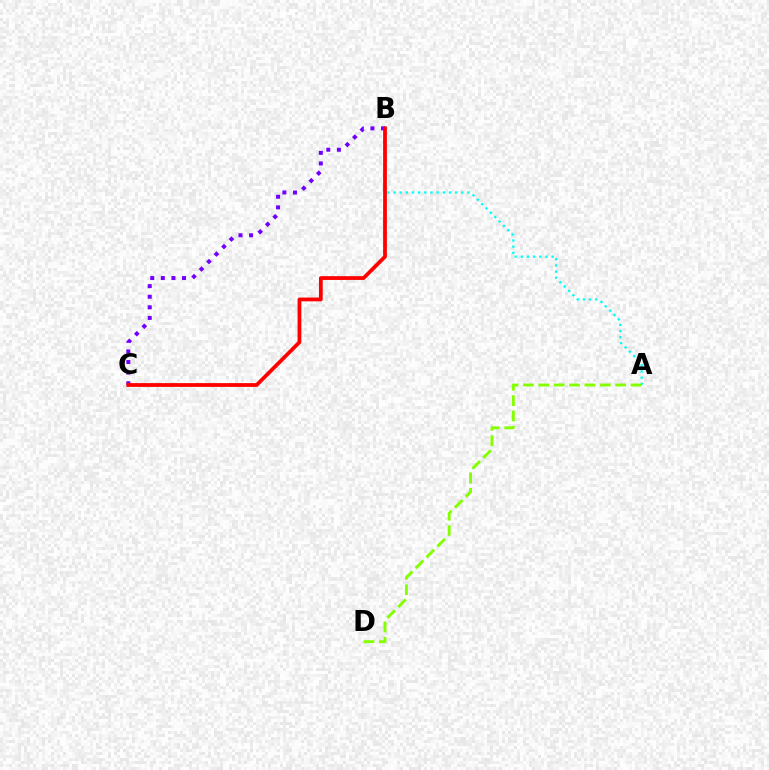{('A', 'B'): [{'color': '#00fff6', 'line_style': 'dotted', 'thickness': 1.67}], ('B', 'C'): [{'color': '#7200ff', 'line_style': 'dotted', 'thickness': 2.88}, {'color': '#ff0000', 'line_style': 'solid', 'thickness': 2.72}], ('A', 'D'): [{'color': '#84ff00', 'line_style': 'dashed', 'thickness': 2.09}]}